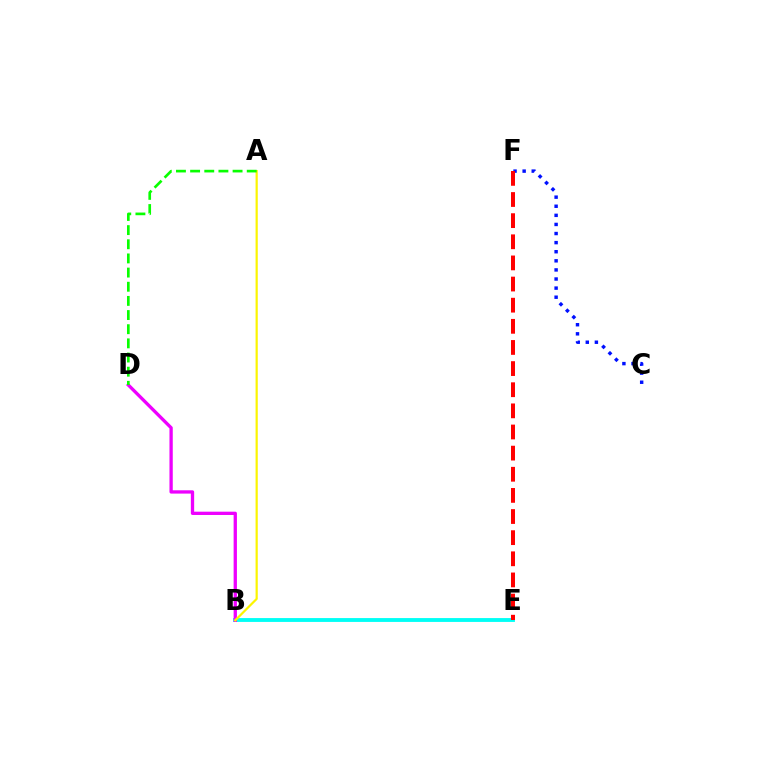{('B', 'E'): [{'color': '#00fff6', 'line_style': 'solid', 'thickness': 2.77}], ('C', 'F'): [{'color': '#0010ff', 'line_style': 'dotted', 'thickness': 2.47}], ('B', 'D'): [{'color': '#ee00ff', 'line_style': 'solid', 'thickness': 2.38}], ('E', 'F'): [{'color': '#ff0000', 'line_style': 'dashed', 'thickness': 2.87}], ('A', 'B'): [{'color': '#fcf500', 'line_style': 'solid', 'thickness': 1.59}], ('A', 'D'): [{'color': '#08ff00', 'line_style': 'dashed', 'thickness': 1.92}]}